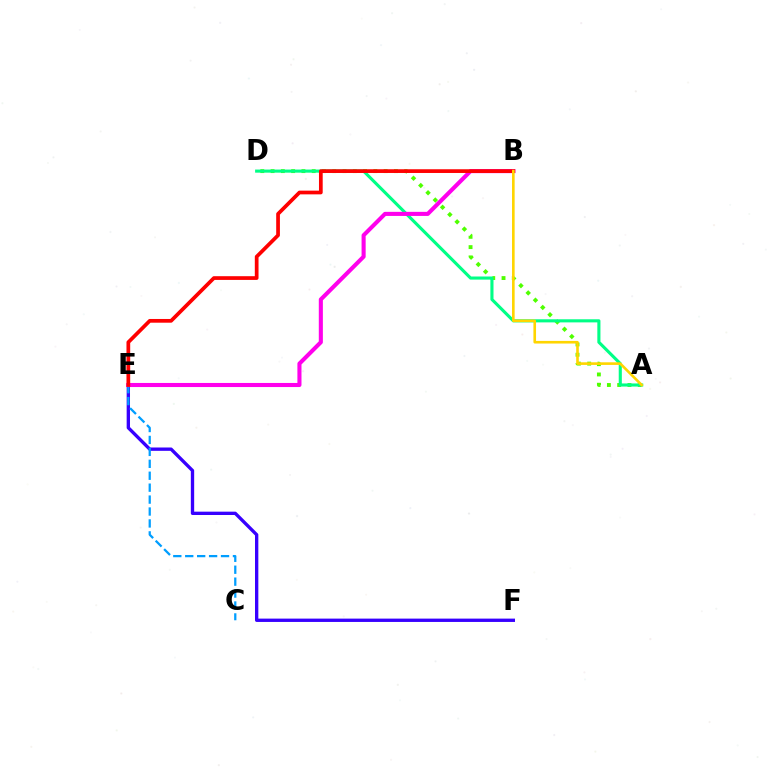{('E', 'F'): [{'color': '#3700ff', 'line_style': 'solid', 'thickness': 2.4}], ('A', 'D'): [{'color': '#4fff00', 'line_style': 'dotted', 'thickness': 2.79}, {'color': '#00ff86', 'line_style': 'solid', 'thickness': 2.24}], ('C', 'E'): [{'color': '#009eff', 'line_style': 'dashed', 'thickness': 1.62}], ('B', 'E'): [{'color': '#ff00ed', 'line_style': 'solid', 'thickness': 2.94}, {'color': '#ff0000', 'line_style': 'solid', 'thickness': 2.68}], ('A', 'B'): [{'color': '#ffd500', 'line_style': 'solid', 'thickness': 1.89}]}